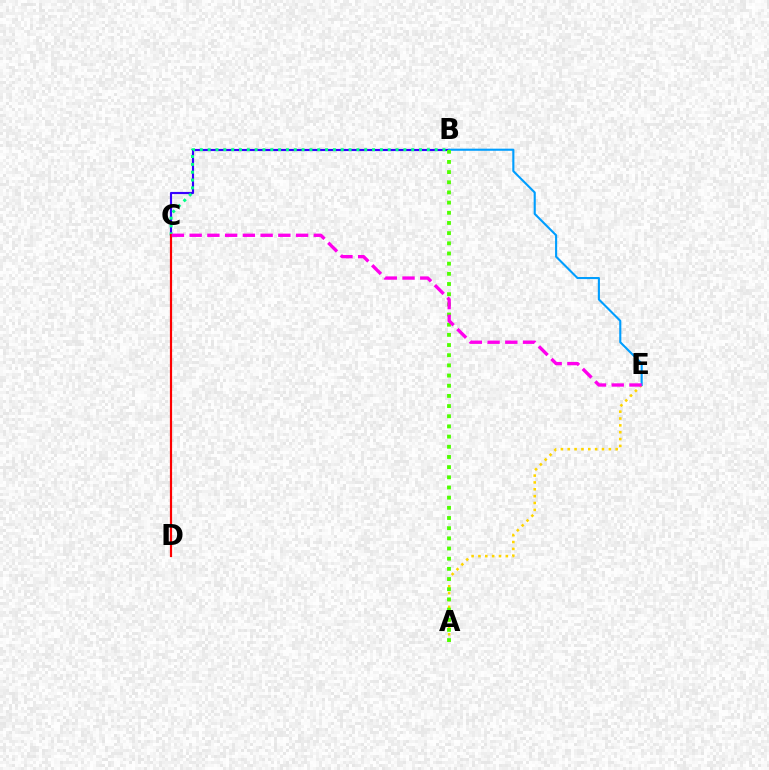{('B', 'C'): [{'color': '#3700ff', 'line_style': 'solid', 'thickness': 1.55}, {'color': '#00ff86', 'line_style': 'dotted', 'thickness': 2.13}], ('A', 'E'): [{'color': '#ffd500', 'line_style': 'dotted', 'thickness': 1.86}], ('B', 'E'): [{'color': '#009eff', 'line_style': 'solid', 'thickness': 1.52}], ('A', 'B'): [{'color': '#4fff00', 'line_style': 'dotted', 'thickness': 2.76}], ('C', 'D'): [{'color': '#ff0000', 'line_style': 'solid', 'thickness': 1.58}], ('C', 'E'): [{'color': '#ff00ed', 'line_style': 'dashed', 'thickness': 2.41}]}